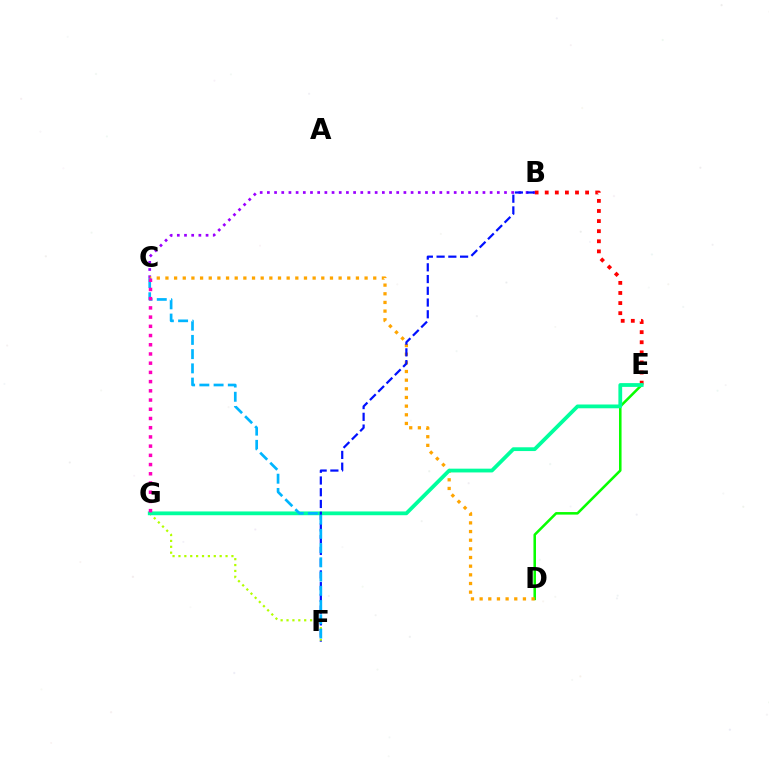{('B', 'E'): [{'color': '#ff0000', 'line_style': 'dotted', 'thickness': 2.74}], ('B', 'C'): [{'color': '#9b00ff', 'line_style': 'dotted', 'thickness': 1.95}], ('D', 'E'): [{'color': '#08ff00', 'line_style': 'solid', 'thickness': 1.83}], ('C', 'D'): [{'color': '#ffa500', 'line_style': 'dotted', 'thickness': 2.35}], ('F', 'G'): [{'color': '#b3ff00', 'line_style': 'dotted', 'thickness': 1.6}], ('E', 'G'): [{'color': '#00ff9d', 'line_style': 'solid', 'thickness': 2.72}], ('B', 'F'): [{'color': '#0010ff', 'line_style': 'dashed', 'thickness': 1.59}], ('C', 'F'): [{'color': '#00b5ff', 'line_style': 'dashed', 'thickness': 1.93}], ('C', 'G'): [{'color': '#ff00bd', 'line_style': 'dotted', 'thickness': 2.5}]}